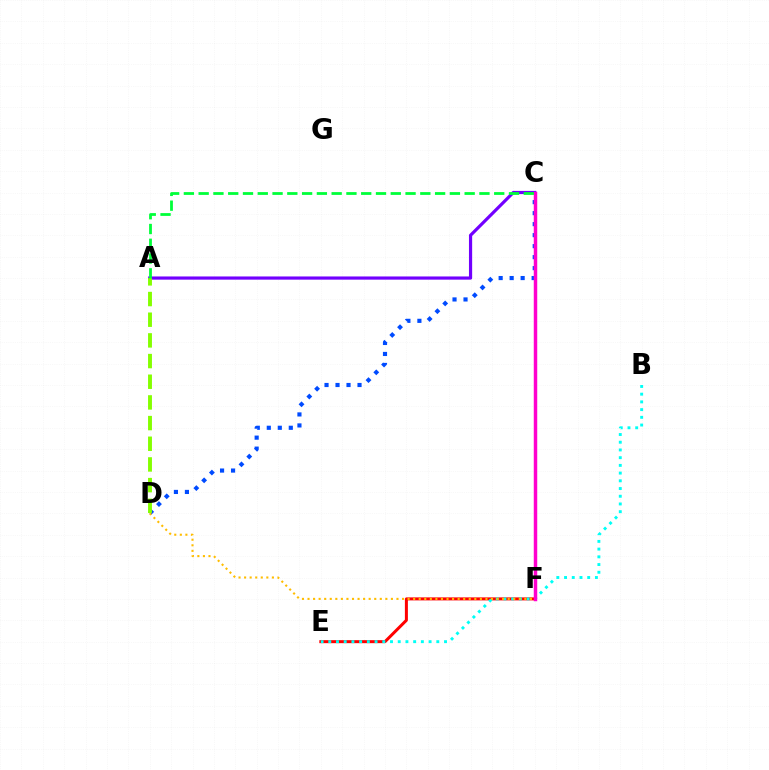{('E', 'F'): [{'color': '#ff0000', 'line_style': 'solid', 'thickness': 2.16}], ('C', 'D'): [{'color': '#004bff', 'line_style': 'dotted', 'thickness': 2.99}], ('B', 'E'): [{'color': '#00fff6', 'line_style': 'dotted', 'thickness': 2.1}], ('D', 'F'): [{'color': '#ffbd00', 'line_style': 'dotted', 'thickness': 1.51}], ('A', 'C'): [{'color': '#7200ff', 'line_style': 'solid', 'thickness': 2.29}, {'color': '#00ff39', 'line_style': 'dashed', 'thickness': 2.01}], ('C', 'F'): [{'color': '#ff00cf', 'line_style': 'solid', 'thickness': 2.5}], ('A', 'D'): [{'color': '#84ff00', 'line_style': 'dashed', 'thickness': 2.81}]}